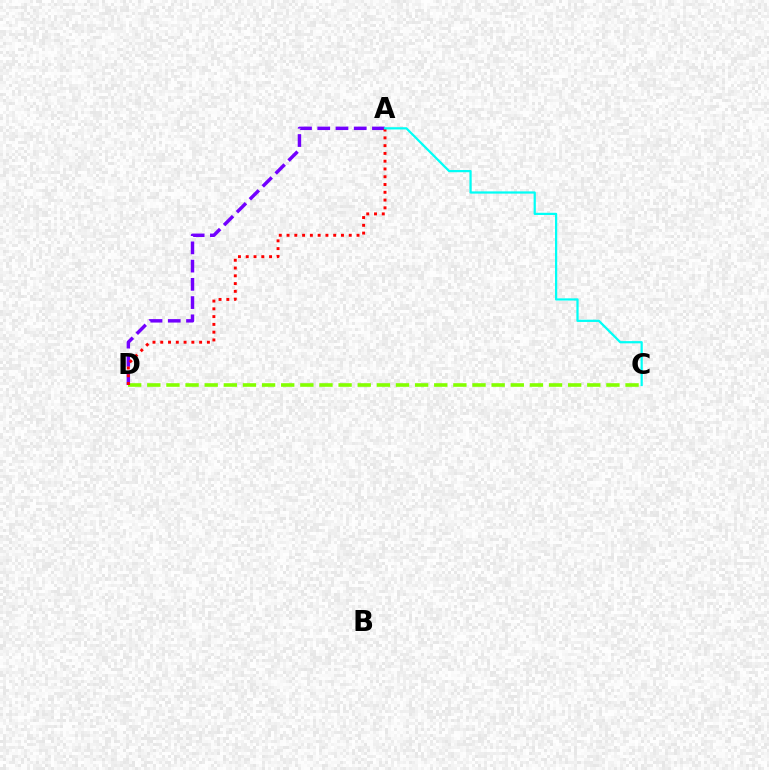{('C', 'D'): [{'color': '#84ff00', 'line_style': 'dashed', 'thickness': 2.6}], ('A', 'D'): [{'color': '#7200ff', 'line_style': 'dashed', 'thickness': 2.48}, {'color': '#ff0000', 'line_style': 'dotted', 'thickness': 2.11}], ('A', 'C'): [{'color': '#00fff6', 'line_style': 'solid', 'thickness': 1.6}]}